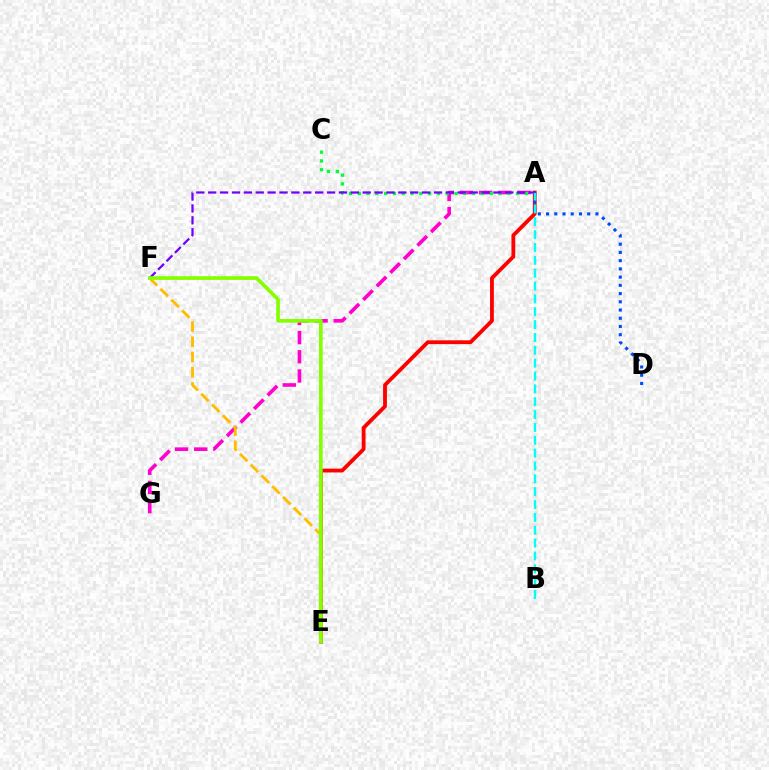{('A', 'G'): [{'color': '#ff00cf', 'line_style': 'dashed', 'thickness': 2.61}], ('A', 'C'): [{'color': '#00ff39', 'line_style': 'dotted', 'thickness': 2.39}], ('A', 'E'): [{'color': '#ff0000', 'line_style': 'solid', 'thickness': 2.75}], ('A', 'F'): [{'color': '#7200ff', 'line_style': 'dashed', 'thickness': 1.61}], ('E', 'F'): [{'color': '#ffbd00', 'line_style': 'dashed', 'thickness': 2.07}, {'color': '#84ff00', 'line_style': 'solid', 'thickness': 2.65}], ('A', 'D'): [{'color': '#004bff', 'line_style': 'dotted', 'thickness': 2.24}], ('A', 'B'): [{'color': '#00fff6', 'line_style': 'dashed', 'thickness': 1.75}]}